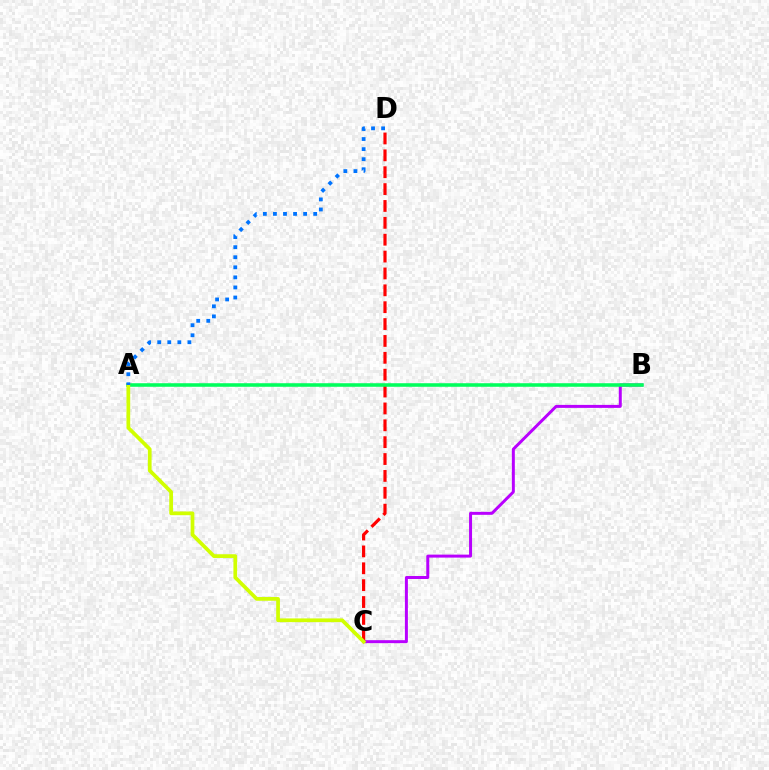{('B', 'C'): [{'color': '#b900ff', 'line_style': 'solid', 'thickness': 2.15}], ('C', 'D'): [{'color': '#ff0000', 'line_style': 'dashed', 'thickness': 2.29}], ('A', 'B'): [{'color': '#00ff5c', 'line_style': 'solid', 'thickness': 2.56}], ('A', 'C'): [{'color': '#d1ff00', 'line_style': 'solid', 'thickness': 2.68}], ('A', 'D'): [{'color': '#0074ff', 'line_style': 'dotted', 'thickness': 2.74}]}